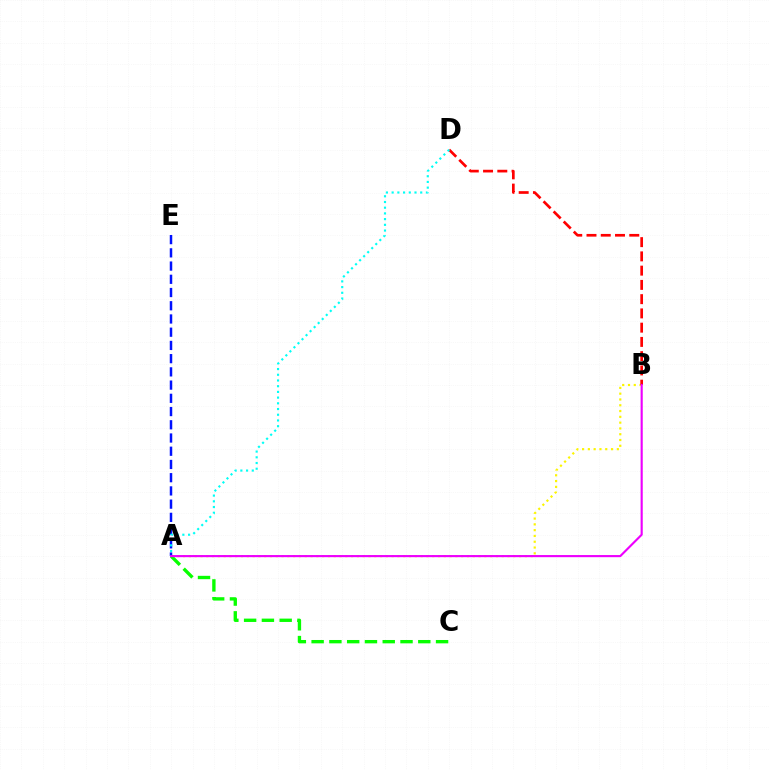{('A', 'B'): [{'color': '#fcf500', 'line_style': 'dotted', 'thickness': 1.57}, {'color': '#ee00ff', 'line_style': 'solid', 'thickness': 1.54}], ('A', 'C'): [{'color': '#08ff00', 'line_style': 'dashed', 'thickness': 2.42}], ('B', 'D'): [{'color': '#ff0000', 'line_style': 'dashed', 'thickness': 1.94}], ('A', 'E'): [{'color': '#0010ff', 'line_style': 'dashed', 'thickness': 1.8}], ('A', 'D'): [{'color': '#00fff6', 'line_style': 'dotted', 'thickness': 1.55}]}